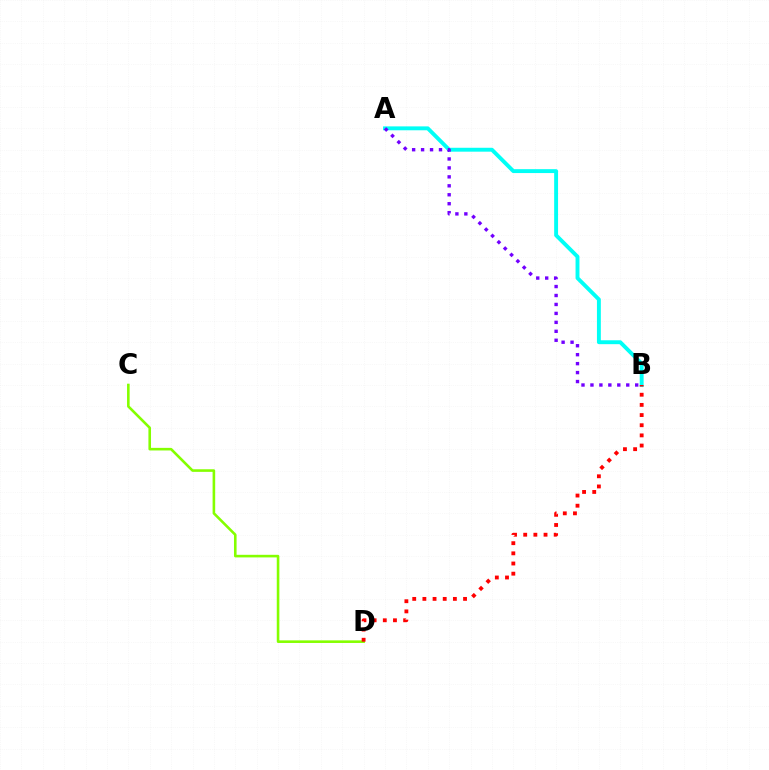{('A', 'B'): [{'color': '#00fff6', 'line_style': 'solid', 'thickness': 2.81}, {'color': '#7200ff', 'line_style': 'dotted', 'thickness': 2.43}], ('C', 'D'): [{'color': '#84ff00', 'line_style': 'solid', 'thickness': 1.87}], ('B', 'D'): [{'color': '#ff0000', 'line_style': 'dotted', 'thickness': 2.76}]}